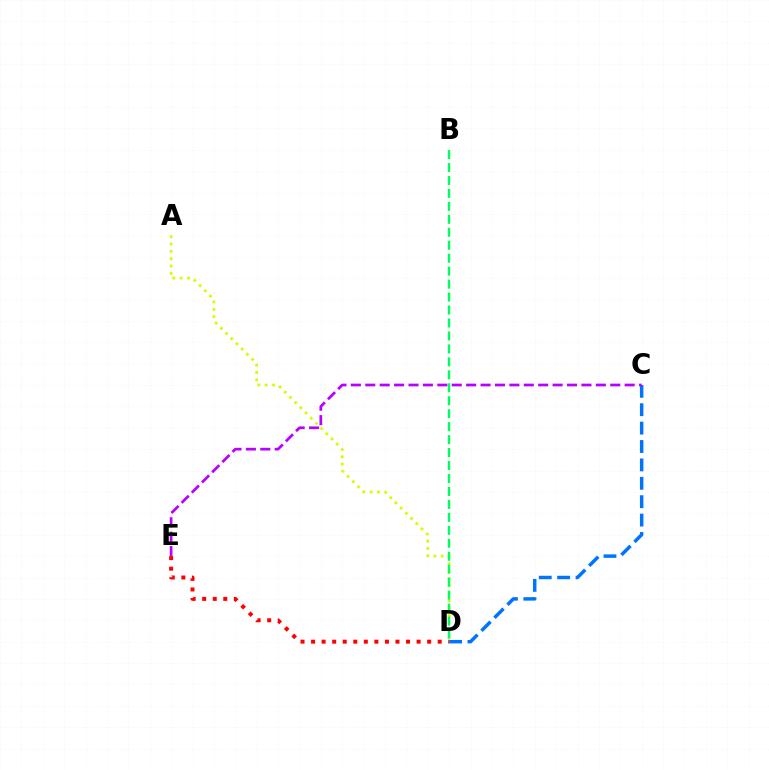{('C', 'D'): [{'color': '#0074ff', 'line_style': 'dashed', 'thickness': 2.5}], ('A', 'D'): [{'color': '#d1ff00', 'line_style': 'dotted', 'thickness': 2.0}], ('D', 'E'): [{'color': '#ff0000', 'line_style': 'dotted', 'thickness': 2.87}], ('B', 'D'): [{'color': '#00ff5c', 'line_style': 'dashed', 'thickness': 1.76}], ('C', 'E'): [{'color': '#b900ff', 'line_style': 'dashed', 'thickness': 1.96}]}